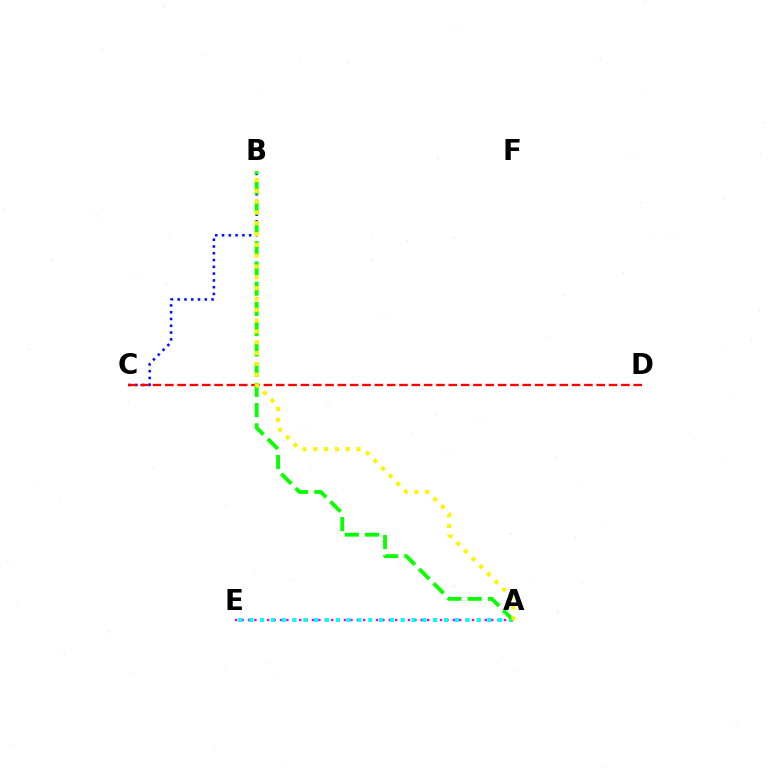{('A', 'E'): [{'color': '#ee00ff', 'line_style': 'dotted', 'thickness': 1.74}, {'color': '#00fff6', 'line_style': 'dotted', 'thickness': 2.94}], ('B', 'C'): [{'color': '#0010ff', 'line_style': 'dotted', 'thickness': 1.84}], ('C', 'D'): [{'color': '#ff0000', 'line_style': 'dashed', 'thickness': 1.67}], ('A', 'B'): [{'color': '#08ff00', 'line_style': 'dashed', 'thickness': 2.75}, {'color': '#fcf500', 'line_style': 'dotted', 'thickness': 2.94}]}